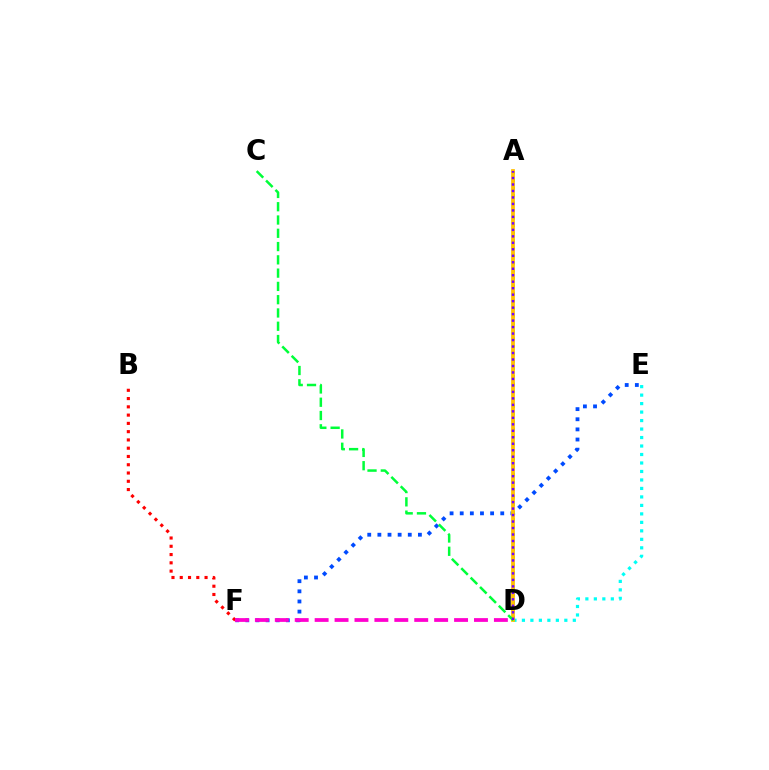{('A', 'D'): [{'color': '#84ff00', 'line_style': 'dotted', 'thickness': 2.05}, {'color': '#ffbd00', 'line_style': 'solid', 'thickness': 2.7}, {'color': '#7200ff', 'line_style': 'dotted', 'thickness': 1.76}], ('E', 'F'): [{'color': '#004bff', 'line_style': 'dotted', 'thickness': 2.75}], ('D', 'E'): [{'color': '#00fff6', 'line_style': 'dotted', 'thickness': 2.31}], ('B', 'F'): [{'color': '#ff0000', 'line_style': 'dotted', 'thickness': 2.25}], ('C', 'D'): [{'color': '#00ff39', 'line_style': 'dashed', 'thickness': 1.8}], ('D', 'F'): [{'color': '#ff00cf', 'line_style': 'dashed', 'thickness': 2.71}]}